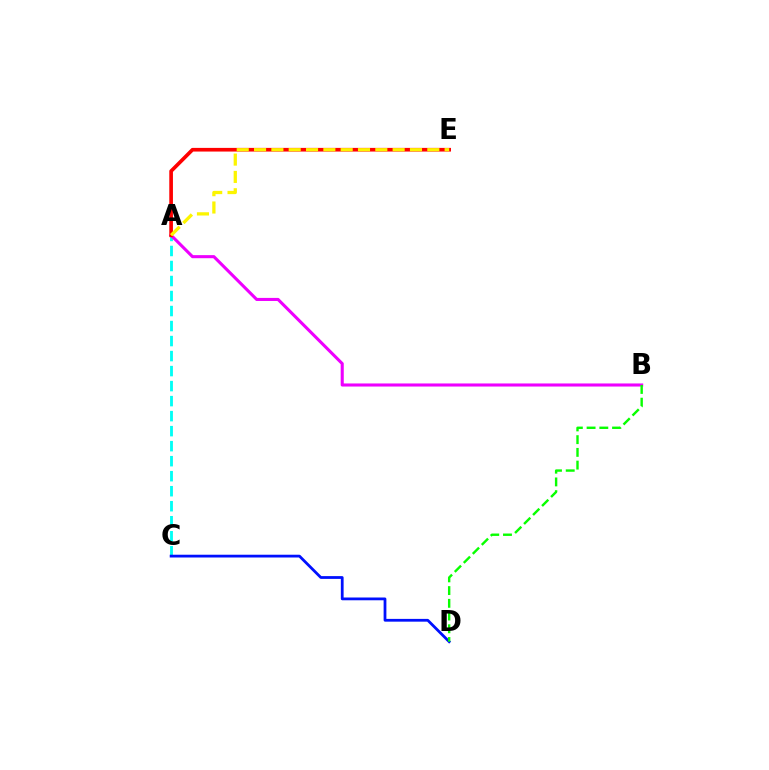{('A', 'C'): [{'color': '#00fff6', 'line_style': 'dashed', 'thickness': 2.04}], ('C', 'D'): [{'color': '#0010ff', 'line_style': 'solid', 'thickness': 2.0}], ('A', 'B'): [{'color': '#ee00ff', 'line_style': 'solid', 'thickness': 2.22}], ('A', 'E'): [{'color': '#ff0000', 'line_style': 'solid', 'thickness': 2.64}, {'color': '#fcf500', 'line_style': 'dashed', 'thickness': 2.35}], ('B', 'D'): [{'color': '#08ff00', 'line_style': 'dashed', 'thickness': 1.73}]}